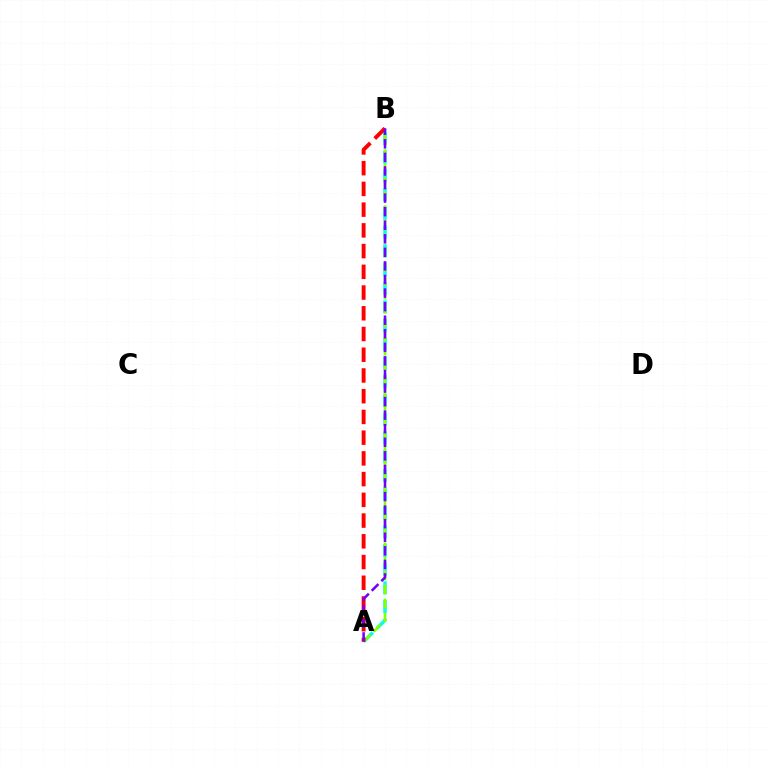{('A', 'B'): [{'color': '#00fff6', 'line_style': 'dashed', 'thickness': 2.54}, {'color': '#84ff00', 'line_style': 'dashed', 'thickness': 1.91}, {'color': '#ff0000', 'line_style': 'dashed', 'thickness': 2.82}, {'color': '#7200ff', 'line_style': 'dashed', 'thickness': 1.84}]}